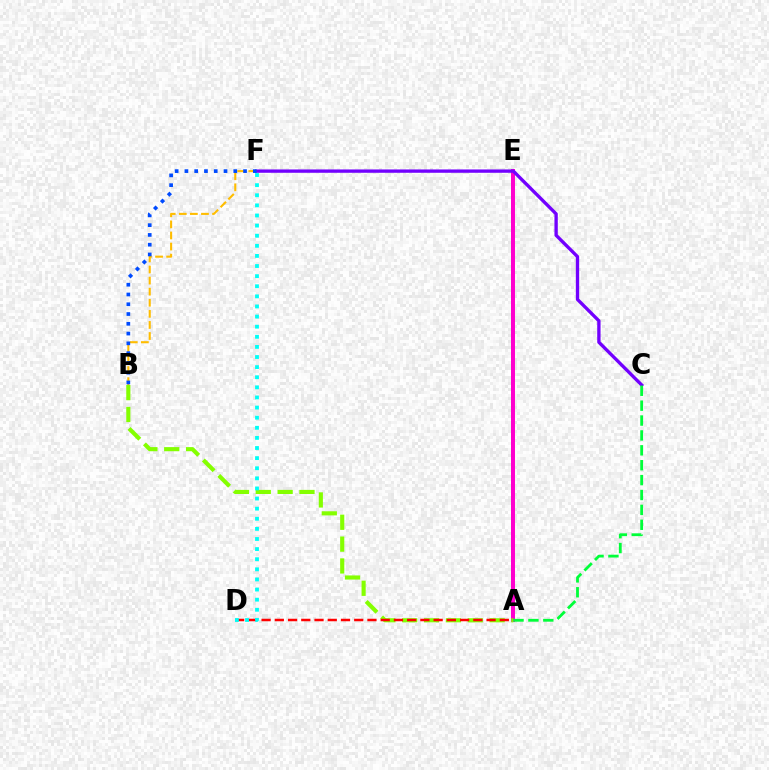{('B', 'F'): [{'color': '#ffbd00', 'line_style': 'dashed', 'thickness': 1.51}, {'color': '#004bff', 'line_style': 'dotted', 'thickness': 2.66}], ('A', 'E'): [{'color': '#ff00cf', 'line_style': 'solid', 'thickness': 2.87}], ('C', 'F'): [{'color': '#7200ff', 'line_style': 'solid', 'thickness': 2.4}], ('A', 'B'): [{'color': '#84ff00', 'line_style': 'dashed', 'thickness': 2.97}], ('A', 'D'): [{'color': '#ff0000', 'line_style': 'dashed', 'thickness': 1.8}], ('D', 'F'): [{'color': '#00fff6', 'line_style': 'dotted', 'thickness': 2.75}], ('A', 'C'): [{'color': '#00ff39', 'line_style': 'dashed', 'thickness': 2.02}]}